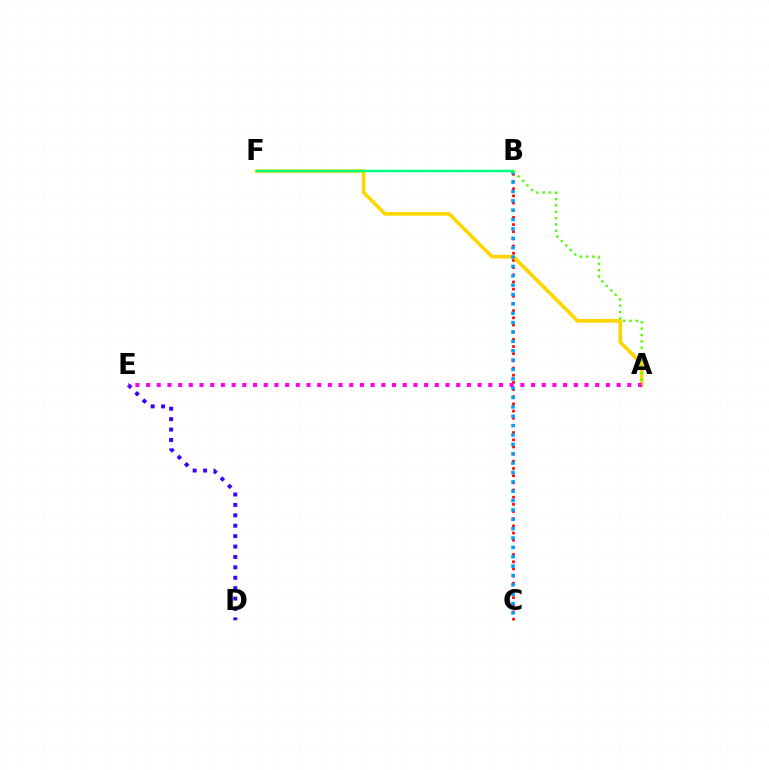{('D', 'E'): [{'color': '#3700ff', 'line_style': 'dotted', 'thickness': 2.83}], ('B', 'C'): [{'color': '#ff0000', 'line_style': 'dotted', 'thickness': 1.95}, {'color': '#009eff', 'line_style': 'dotted', 'thickness': 2.54}], ('A', 'F'): [{'color': '#ffd500', 'line_style': 'solid', 'thickness': 2.64}], ('B', 'F'): [{'color': '#00ff86', 'line_style': 'solid', 'thickness': 1.78}], ('A', 'E'): [{'color': '#ff00ed', 'line_style': 'dotted', 'thickness': 2.91}], ('A', 'B'): [{'color': '#4fff00', 'line_style': 'dotted', 'thickness': 1.72}]}